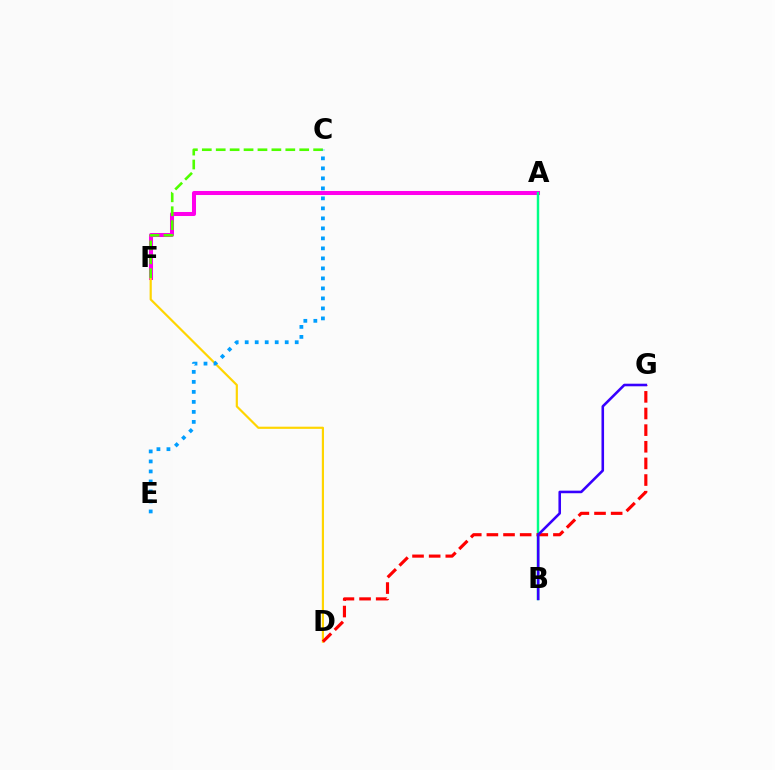{('A', 'F'): [{'color': '#ff00ed', 'line_style': 'solid', 'thickness': 2.9}], ('D', 'F'): [{'color': '#ffd500', 'line_style': 'solid', 'thickness': 1.57}], ('A', 'B'): [{'color': '#00ff86', 'line_style': 'solid', 'thickness': 1.75}], ('C', 'F'): [{'color': '#4fff00', 'line_style': 'dashed', 'thickness': 1.89}], ('D', 'G'): [{'color': '#ff0000', 'line_style': 'dashed', 'thickness': 2.26}], ('B', 'G'): [{'color': '#3700ff', 'line_style': 'solid', 'thickness': 1.86}], ('C', 'E'): [{'color': '#009eff', 'line_style': 'dotted', 'thickness': 2.72}]}